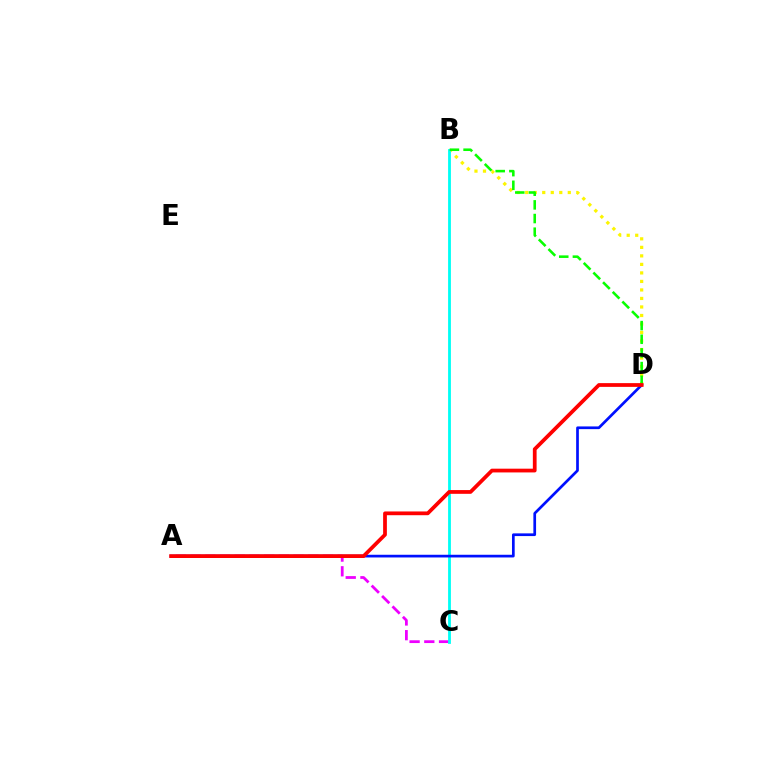{('B', 'D'): [{'color': '#fcf500', 'line_style': 'dotted', 'thickness': 2.31}, {'color': '#08ff00', 'line_style': 'dashed', 'thickness': 1.86}], ('A', 'C'): [{'color': '#ee00ff', 'line_style': 'dashed', 'thickness': 2.0}], ('B', 'C'): [{'color': '#00fff6', 'line_style': 'solid', 'thickness': 2.03}], ('A', 'D'): [{'color': '#0010ff', 'line_style': 'solid', 'thickness': 1.95}, {'color': '#ff0000', 'line_style': 'solid', 'thickness': 2.7}]}